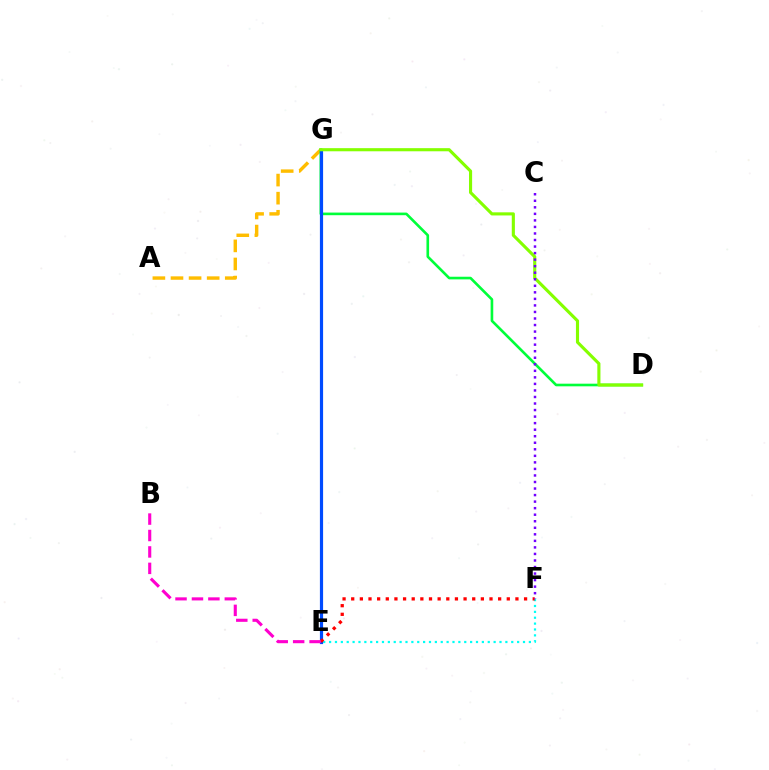{('A', 'G'): [{'color': '#ffbd00', 'line_style': 'dashed', 'thickness': 2.46}], ('E', 'F'): [{'color': '#00fff6', 'line_style': 'dotted', 'thickness': 1.6}, {'color': '#ff0000', 'line_style': 'dotted', 'thickness': 2.35}], ('D', 'G'): [{'color': '#00ff39', 'line_style': 'solid', 'thickness': 1.89}, {'color': '#84ff00', 'line_style': 'solid', 'thickness': 2.25}], ('E', 'G'): [{'color': '#004bff', 'line_style': 'solid', 'thickness': 2.3}], ('C', 'F'): [{'color': '#7200ff', 'line_style': 'dotted', 'thickness': 1.78}], ('B', 'E'): [{'color': '#ff00cf', 'line_style': 'dashed', 'thickness': 2.23}]}